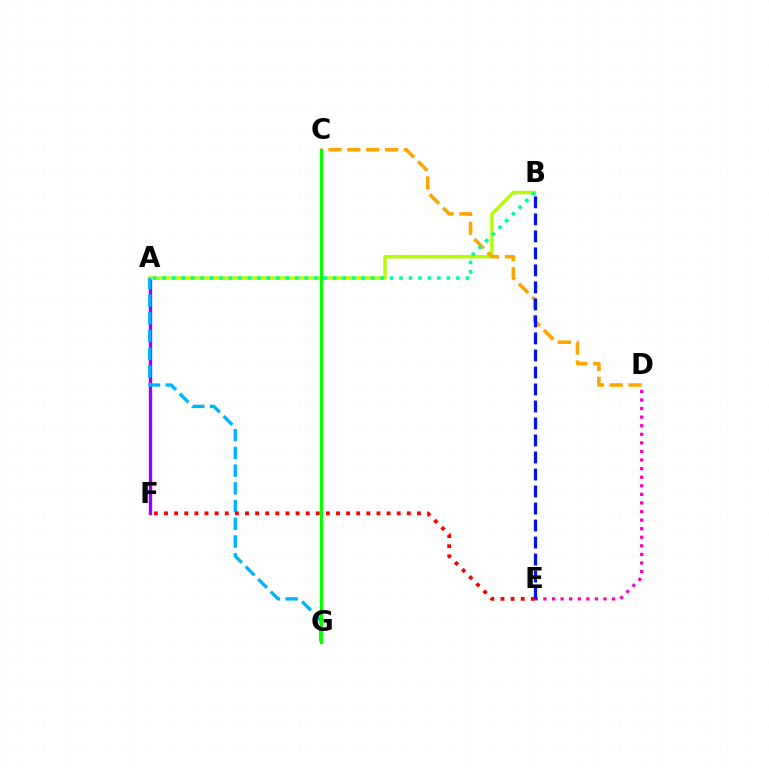{('A', 'F'): [{'color': '#9b00ff', 'line_style': 'solid', 'thickness': 2.43}], ('D', 'E'): [{'color': '#ff00bd', 'line_style': 'dotted', 'thickness': 2.33}], ('A', 'B'): [{'color': '#b3ff00', 'line_style': 'solid', 'thickness': 2.46}, {'color': '#00ff9d', 'line_style': 'dotted', 'thickness': 2.57}], ('A', 'G'): [{'color': '#00b5ff', 'line_style': 'dashed', 'thickness': 2.41}], ('C', 'D'): [{'color': '#ffa500', 'line_style': 'dashed', 'thickness': 2.57}], ('C', 'G'): [{'color': '#08ff00', 'line_style': 'solid', 'thickness': 2.29}], ('B', 'E'): [{'color': '#0010ff', 'line_style': 'dashed', 'thickness': 2.31}], ('E', 'F'): [{'color': '#ff0000', 'line_style': 'dotted', 'thickness': 2.75}]}